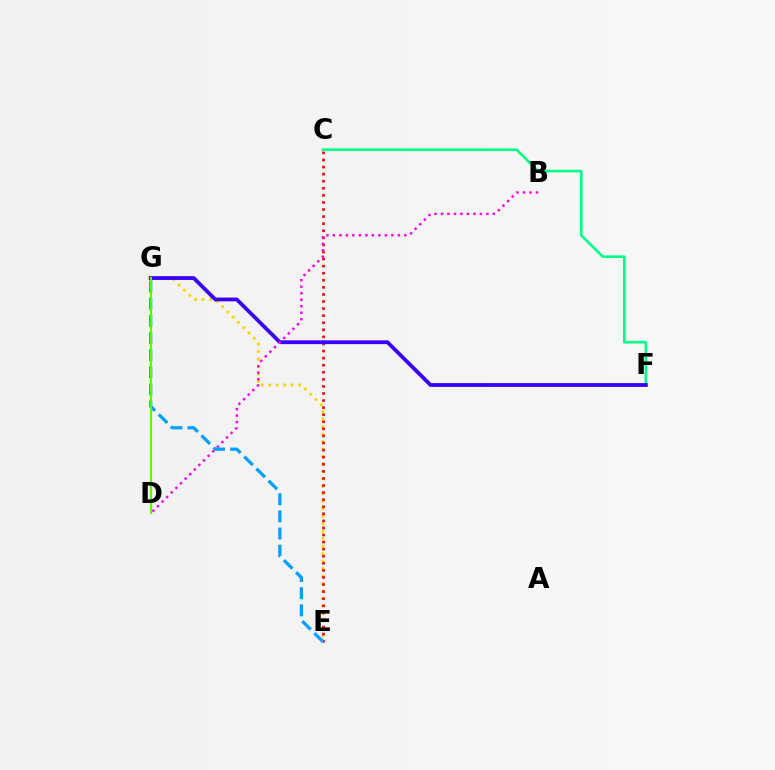{('E', 'G'): [{'color': '#ffd500', 'line_style': 'dotted', 'thickness': 2.03}, {'color': '#009eff', 'line_style': 'dashed', 'thickness': 2.33}], ('C', 'E'): [{'color': '#ff0000', 'line_style': 'dotted', 'thickness': 1.92}], ('C', 'F'): [{'color': '#00ff86', 'line_style': 'solid', 'thickness': 1.91}], ('F', 'G'): [{'color': '#3700ff', 'line_style': 'solid', 'thickness': 2.73}], ('B', 'D'): [{'color': '#ff00ed', 'line_style': 'dotted', 'thickness': 1.76}], ('D', 'G'): [{'color': '#4fff00', 'line_style': 'solid', 'thickness': 1.54}]}